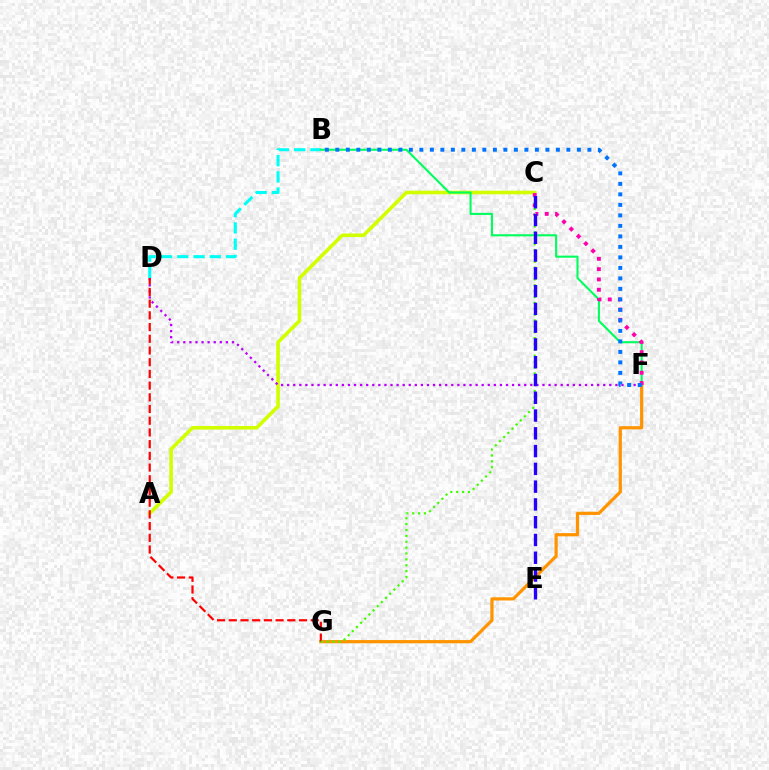{('A', 'C'): [{'color': '#d1ff00', 'line_style': 'solid', 'thickness': 2.6}], ('B', 'D'): [{'color': '#00fff6', 'line_style': 'dashed', 'thickness': 2.21}], ('F', 'G'): [{'color': '#ff9400', 'line_style': 'solid', 'thickness': 2.31}], ('B', 'F'): [{'color': '#00ff5c', 'line_style': 'solid', 'thickness': 1.51}, {'color': '#0074ff', 'line_style': 'dotted', 'thickness': 2.85}], ('D', 'F'): [{'color': '#b900ff', 'line_style': 'dotted', 'thickness': 1.65}], ('D', 'G'): [{'color': '#ff0000', 'line_style': 'dashed', 'thickness': 1.59}], ('C', 'F'): [{'color': '#ff00ac', 'line_style': 'dotted', 'thickness': 2.8}], ('C', 'G'): [{'color': '#3dff00', 'line_style': 'dotted', 'thickness': 1.6}], ('C', 'E'): [{'color': '#2500ff', 'line_style': 'dashed', 'thickness': 2.41}]}